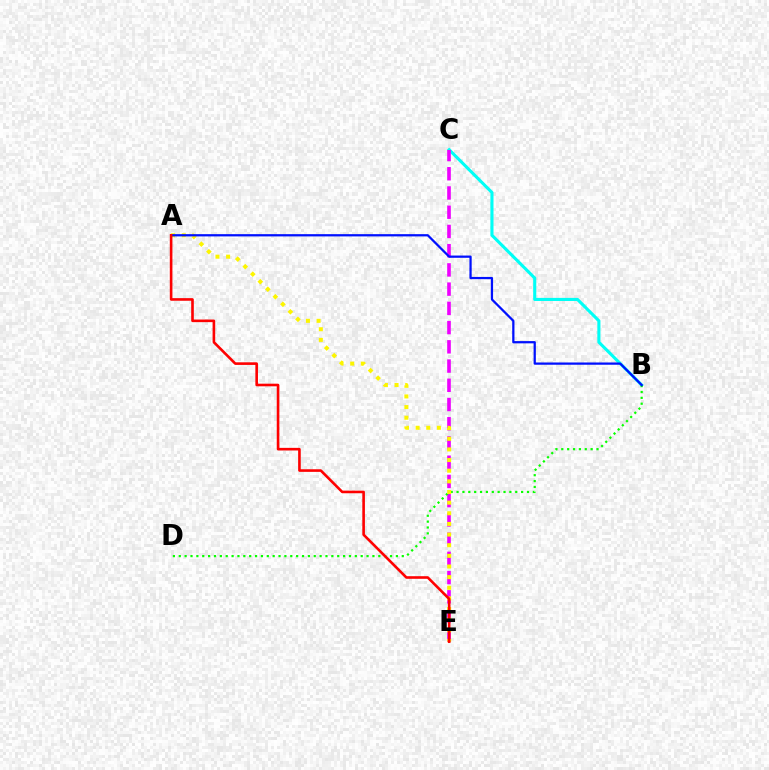{('B', 'C'): [{'color': '#00fff6', 'line_style': 'solid', 'thickness': 2.23}], ('C', 'E'): [{'color': '#ee00ff', 'line_style': 'dashed', 'thickness': 2.61}], ('B', 'D'): [{'color': '#08ff00', 'line_style': 'dotted', 'thickness': 1.59}], ('A', 'E'): [{'color': '#fcf500', 'line_style': 'dotted', 'thickness': 2.89}, {'color': '#ff0000', 'line_style': 'solid', 'thickness': 1.88}], ('A', 'B'): [{'color': '#0010ff', 'line_style': 'solid', 'thickness': 1.62}]}